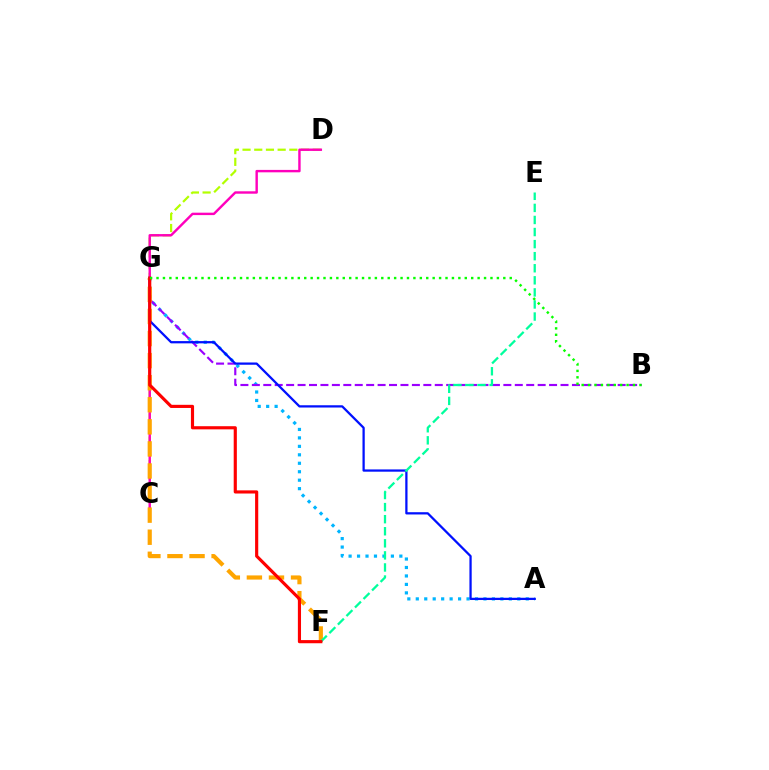{('A', 'G'): [{'color': '#00b5ff', 'line_style': 'dotted', 'thickness': 2.3}, {'color': '#0010ff', 'line_style': 'solid', 'thickness': 1.63}], ('B', 'G'): [{'color': '#9b00ff', 'line_style': 'dashed', 'thickness': 1.55}, {'color': '#08ff00', 'line_style': 'dotted', 'thickness': 1.74}], ('C', 'D'): [{'color': '#b3ff00', 'line_style': 'dashed', 'thickness': 1.59}, {'color': '#ff00bd', 'line_style': 'solid', 'thickness': 1.74}], ('F', 'G'): [{'color': '#ffa500', 'line_style': 'dashed', 'thickness': 3.0}, {'color': '#ff0000', 'line_style': 'solid', 'thickness': 2.27}], ('E', 'F'): [{'color': '#00ff9d', 'line_style': 'dashed', 'thickness': 1.64}]}